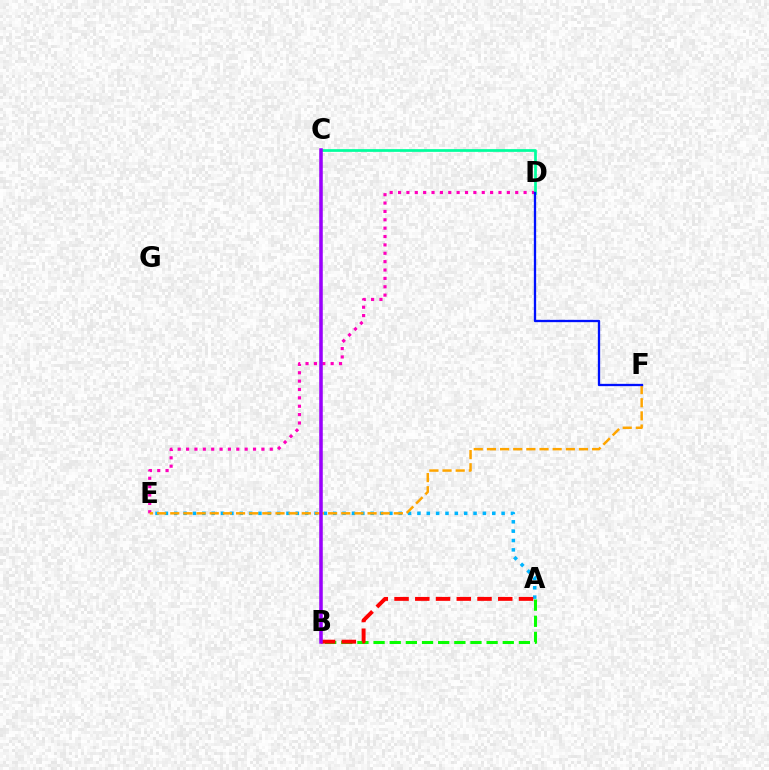{('A', 'E'): [{'color': '#00b5ff', 'line_style': 'dotted', 'thickness': 2.54}], ('D', 'E'): [{'color': '#ff00bd', 'line_style': 'dotted', 'thickness': 2.27}], ('E', 'F'): [{'color': '#ffa500', 'line_style': 'dashed', 'thickness': 1.79}], ('A', 'B'): [{'color': '#08ff00', 'line_style': 'dashed', 'thickness': 2.19}, {'color': '#ff0000', 'line_style': 'dashed', 'thickness': 2.82}], ('B', 'C'): [{'color': '#b3ff00', 'line_style': 'dashed', 'thickness': 1.65}, {'color': '#9b00ff', 'line_style': 'solid', 'thickness': 2.54}], ('C', 'D'): [{'color': '#00ff9d', 'line_style': 'solid', 'thickness': 1.96}], ('D', 'F'): [{'color': '#0010ff', 'line_style': 'solid', 'thickness': 1.66}]}